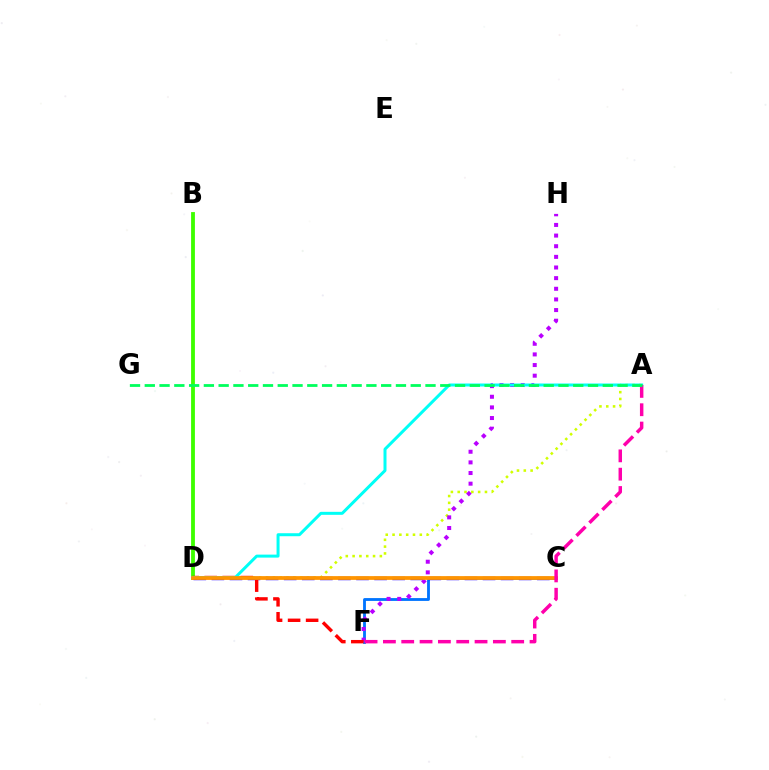{('A', 'D'): [{'color': '#d1ff00', 'line_style': 'dotted', 'thickness': 1.85}, {'color': '#00fff6', 'line_style': 'solid', 'thickness': 2.16}], ('C', 'F'): [{'color': '#0074ff', 'line_style': 'solid', 'thickness': 2.04}], ('B', 'D'): [{'color': '#3dff00', 'line_style': 'solid', 'thickness': 2.75}], ('C', 'D'): [{'color': '#2500ff', 'line_style': 'dashed', 'thickness': 2.46}, {'color': '#ff9400', 'line_style': 'solid', 'thickness': 2.72}], ('F', 'H'): [{'color': '#b900ff', 'line_style': 'dotted', 'thickness': 2.89}], ('D', 'F'): [{'color': '#ff0000', 'line_style': 'dashed', 'thickness': 2.45}], ('A', 'F'): [{'color': '#ff00ac', 'line_style': 'dashed', 'thickness': 2.49}], ('A', 'G'): [{'color': '#00ff5c', 'line_style': 'dashed', 'thickness': 2.01}]}